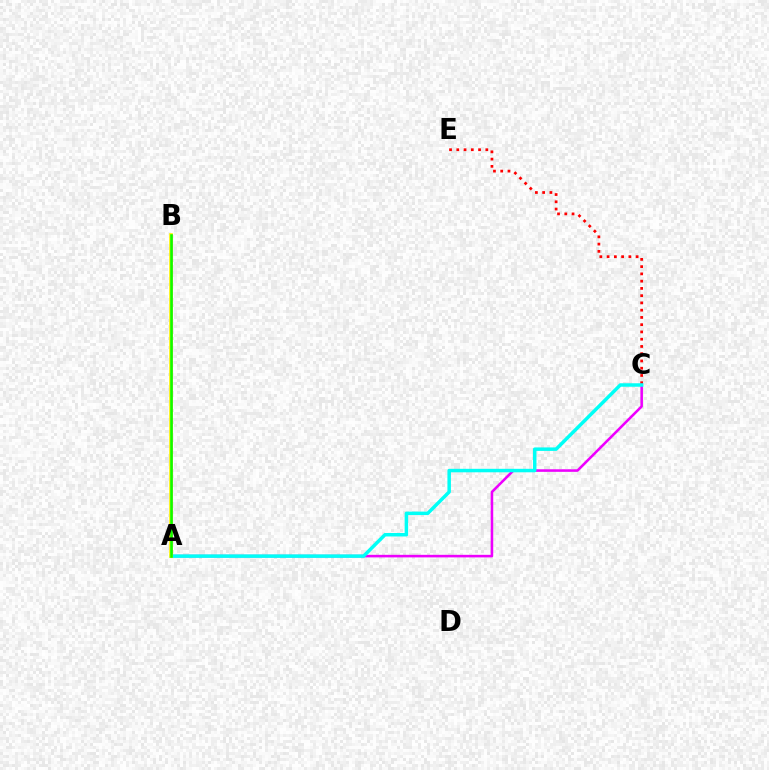{('A', 'B'): [{'color': '#0010ff', 'line_style': 'solid', 'thickness': 1.87}, {'color': '#fcf500', 'line_style': 'solid', 'thickness': 2.64}, {'color': '#08ff00', 'line_style': 'solid', 'thickness': 1.81}], ('C', 'E'): [{'color': '#ff0000', 'line_style': 'dotted', 'thickness': 1.97}], ('A', 'C'): [{'color': '#ee00ff', 'line_style': 'solid', 'thickness': 1.85}, {'color': '#00fff6', 'line_style': 'solid', 'thickness': 2.51}]}